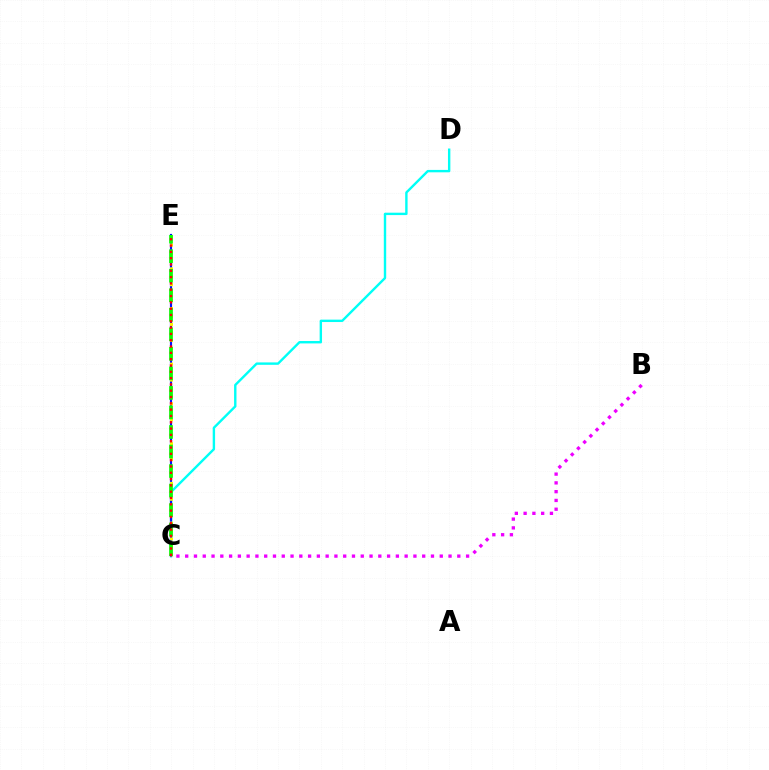{('C', 'D'): [{'color': '#00fff6', 'line_style': 'solid', 'thickness': 1.73}], ('C', 'E'): [{'color': '#0010ff', 'line_style': 'solid', 'thickness': 1.57}, {'color': '#fcf500', 'line_style': 'dotted', 'thickness': 2.16}, {'color': '#08ff00', 'line_style': 'dashed', 'thickness': 2.65}, {'color': '#ff0000', 'line_style': 'dotted', 'thickness': 1.71}], ('B', 'C'): [{'color': '#ee00ff', 'line_style': 'dotted', 'thickness': 2.38}]}